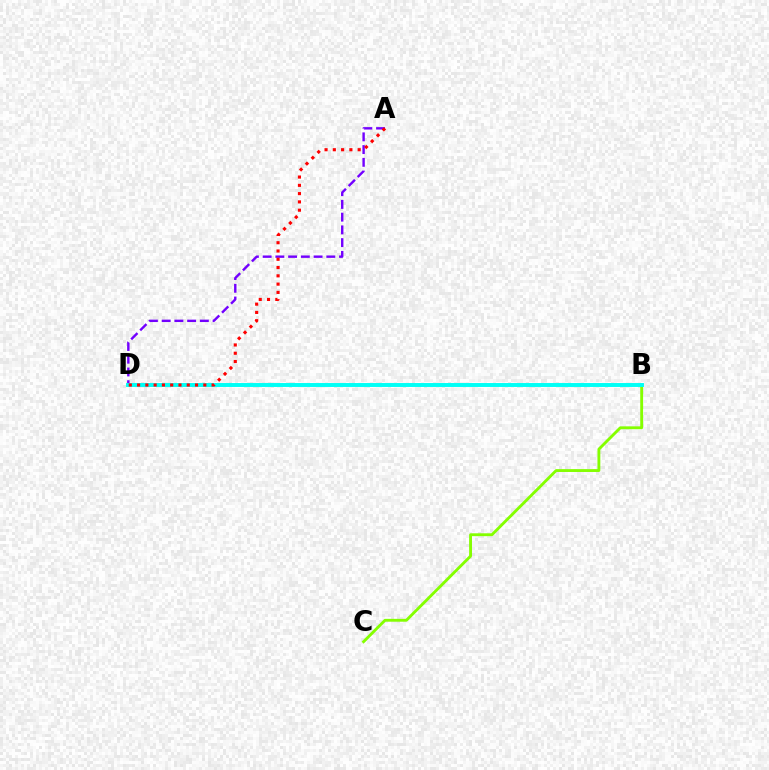{('B', 'C'): [{'color': '#84ff00', 'line_style': 'solid', 'thickness': 2.06}], ('A', 'D'): [{'color': '#7200ff', 'line_style': 'dashed', 'thickness': 1.73}, {'color': '#ff0000', 'line_style': 'dotted', 'thickness': 2.25}], ('B', 'D'): [{'color': '#00fff6', 'line_style': 'solid', 'thickness': 2.83}]}